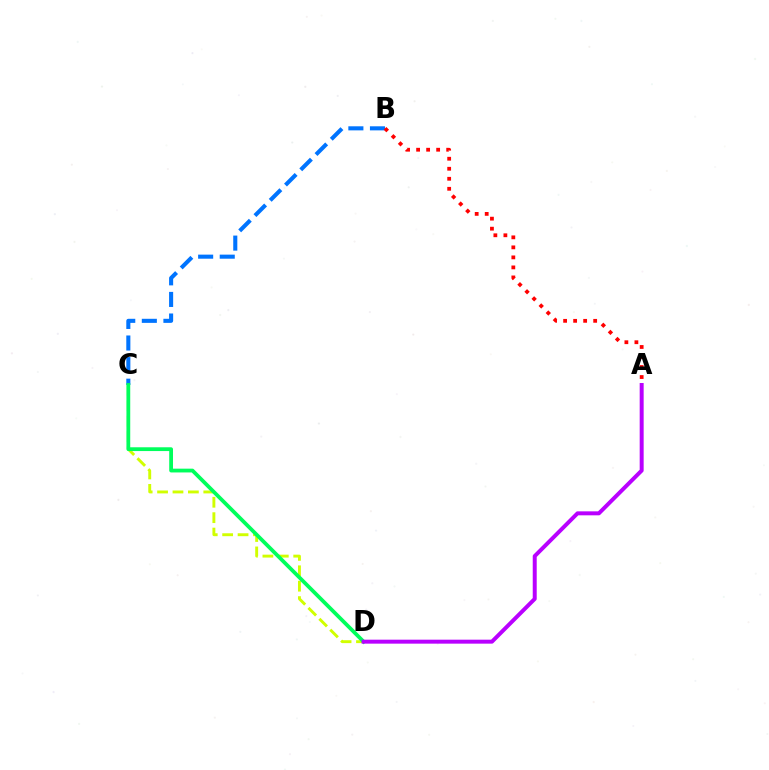{('B', 'C'): [{'color': '#0074ff', 'line_style': 'dashed', 'thickness': 2.93}], ('C', 'D'): [{'color': '#d1ff00', 'line_style': 'dashed', 'thickness': 2.09}, {'color': '#00ff5c', 'line_style': 'solid', 'thickness': 2.72}], ('A', 'D'): [{'color': '#b900ff', 'line_style': 'solid', 'thickness': 2.86}], ('A', 'B'): [{'color': '#ff0000', 'line_style': 'dotted', 'thickness': 2.72}]}